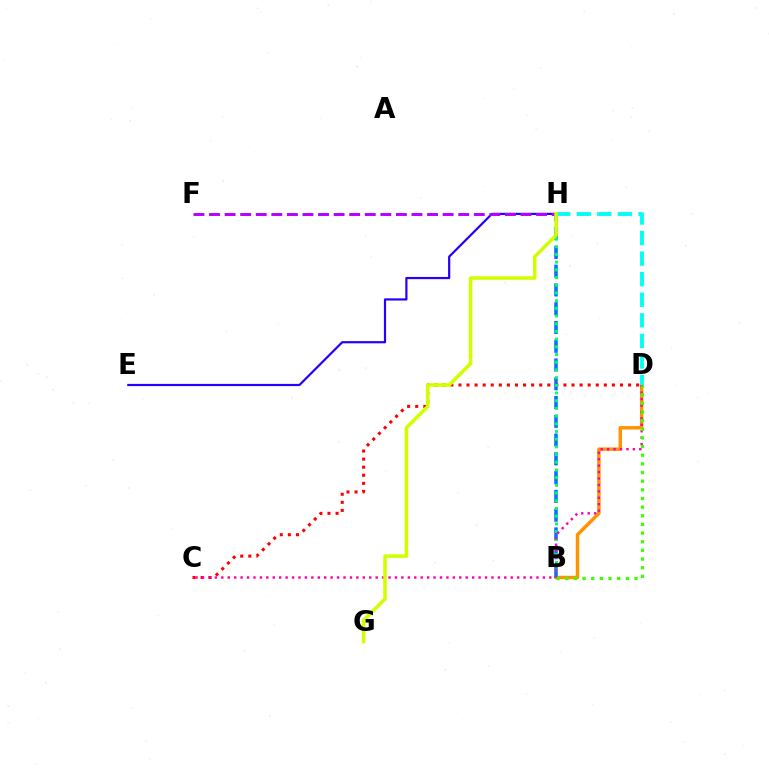{('B', 'D'): [{'color': '#ff9400', 'line_style': 'solid', 'thickness': 2.49}, {'color': '#3dff00', 'line_style': 'dotted', 'thickness': 2.35}], ('B', 'H'): [{'color': '#0074ff', 'line_style': 'dashed', 'thickness': 2.55}, {'color': '#00ff5c', 'line_style': 'dotted', 'thickness': 2.09}], ('C', 'D'): [{'color': '#ff0000', 'line_style': 'dotted', 'thickness': 2.19}, {'color': '#ff00ac', 'line_style': 'dotted', 'thickness': 1.75}], ('E', 'H'): [{'color': '#2500ff', 'line_style': 'solid', 'thickness': 1.58}], ('D', 'H'): [{'color': '#00fff6', 'line_style': 'dashed', 'thickness': 2.79}], ('F', 'H'): [{'color': '#b900ff', 'line_style': 'dashed', 'thickness': 2.12}], ('G', 'H'): [{'color': '#d1ff00', 'line_style': 'solid', 'thickness': 2.55}]}